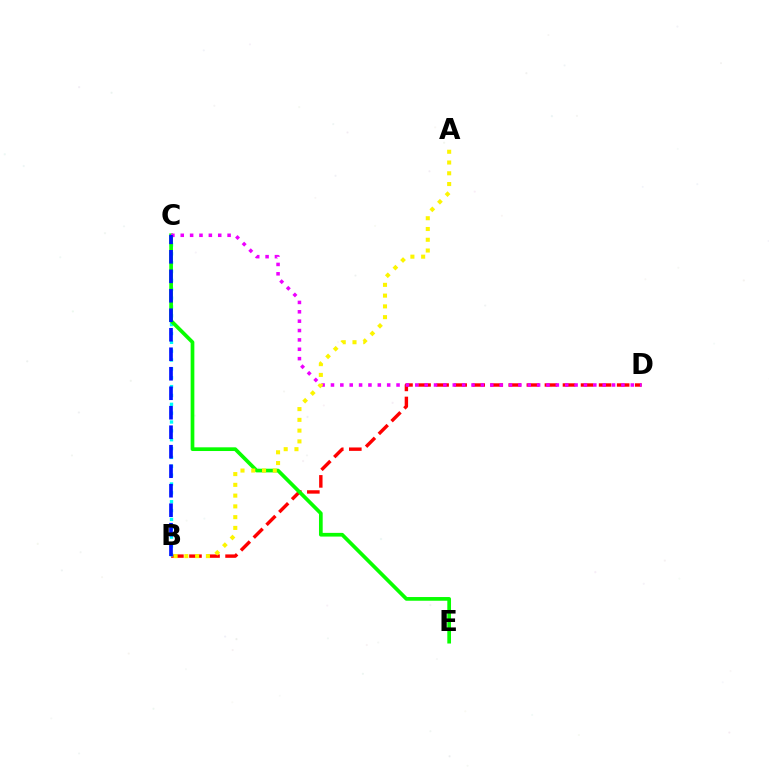{('B', 'D'): [{'color': '#ff0000', 'line_style': 'dashed', 'thickness': 2.45}], ('B', 'C'): [{'color': '#00fff6', 'line_style': 'dotted', 'thickness': 2.41}, {'color': '#0010ff', 'line_style': 'dashed', 'thickness': 2.65}], ('C', 'E'): [{'color': '#08ff00', 'line_style': 'solid', 'thickness': 2.67}], ('C', 'D'): [{'color': '#ee00ff', 'line_style': 'dotted', 'thickness': 2.55}], ('A', 'B'): [{'color': '#fcf500', 'line_style': 'dotted', 'thickness': 2.92}]}